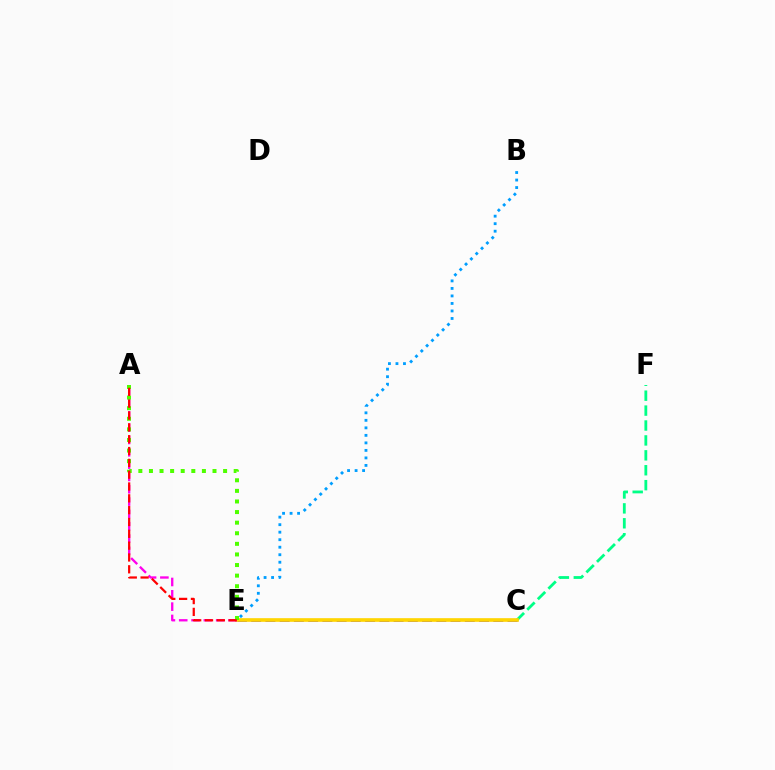{('B', 'E'): [{'color': '#009eff', 'line_style': 'dotted', 'thickness': 2.04}], ('C', 'F'): [{'color': '#00ff86', 'line_style': 'dashed', 'thickness': 2.03}], ('C', 'E'): [{'color': '#3700ff', 'line_style': 'dashed', 'thickness': 1.93}, {'color': '#ffd500', 'line_style': 'solid', 'thickness': 2.62}], ('A', 'E'): [{'color': '#ff00ed', 'line_style': 'dashed', 'thickness': 1.67}, {'color': '#4fff00', 'line_style': 'dotted', 'thickness': 2.88}, {'color': '#ff0000', 'line_style': 'dashed', 'thickness': 1.61}]}